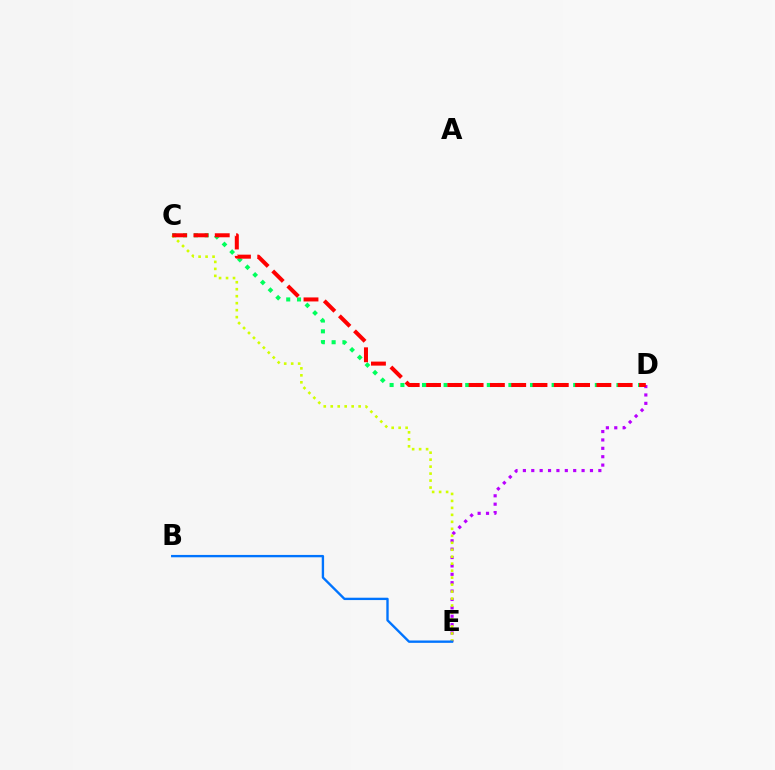{('C', 'D'): [{'color': '#00ff5c', 'line_style': 'dotted', 'thickness': 2.93}, {'color': '#ff0000', 'line_style': 'dashed', 'thickness': 2.89}], ('D', 'E'): [{'color': '#b900ff', 'line_style': 'dotted', 'thickness': 2.28}], ('C', 'E'): [{'color': '#d1ff00', 'line_style': 'dotted', 'thickness': 1.9}], ('B', 'E'): [{'color': '#0074ff', 'line_style': 'solid', 'thickness': 1.7}]}